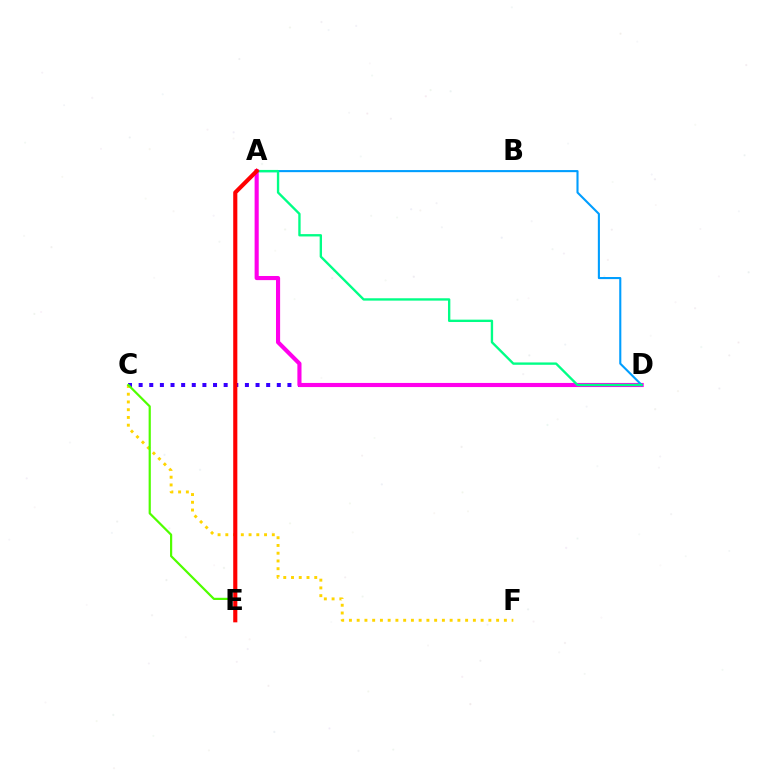{('C', 'D'): [{'color': '#3700ff', 'line_style': 'dotted', 'thickness': 2.89}], ('C', 'F'): [{'color': '#ffd500', 'line_style': 'dotted', 'thickness': 2.1}], ('A', 'D'): [{'color': '#ff00ed', 'line_style': 'solid', 'thickness': 2.97}, {'color': '#009eff', 'line_style': 'solid', 'thickness': 1.51}, {'color': '#00ff86', 'line_style': 'solid', 'thickness': 1.7}], ('C', 'E'): [{'color': '#4fff00', 'line_style': 'solid', 'thickness': 1.58}], ('A', 'E'): [{'color': '#ff0000', 'line_style': 'solid', 'thickness': 2.97}]}